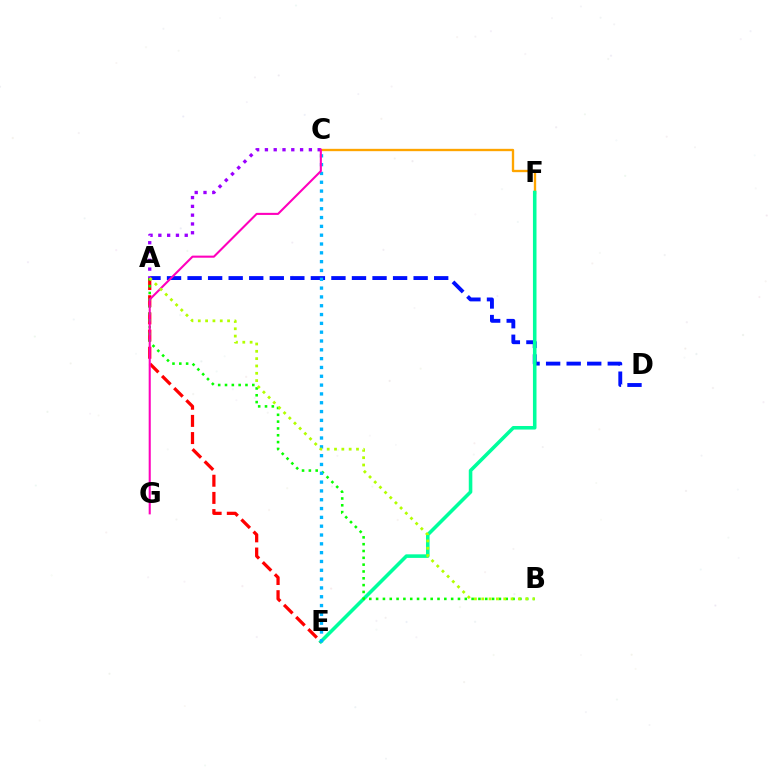{('C', 'F'): [{'color': '#ffa500', 'line_style': 'solid', 'thickness': 1.69}], ('A', 'D'): [{'color': '#0010ff', 'line_style': 'dashed', 'thickness': 2.79}], ('E', 'F'): [{'color': '#00ff9d', 'line_style': 'solid', 'thickness': 2.57}], ('A', 'E'): [{'color': '#ff0000', 'line_style': 'dashed', 'thickness': 2.33}], ('A', 'B'): [{'color': '#08ff00', 'line_style': 'dotted', 'thickness': 1.85}, {'color': '#b3ff00', 'line_style': 'dotted', 'thickness': 1.99}], ('C', 'E'): [{'color': '#00b5ff', 'line_style': 'dotted', 'thickness': 2.4}], ('A', 'C'): [{'color': '#9b00ff', 'line_style': 'dotted', 'thickness': 2.39}], ('C', 'G'): [{'color': '#ff00bd', 'line_style': 'solid', 'thickness': 1.5}]}